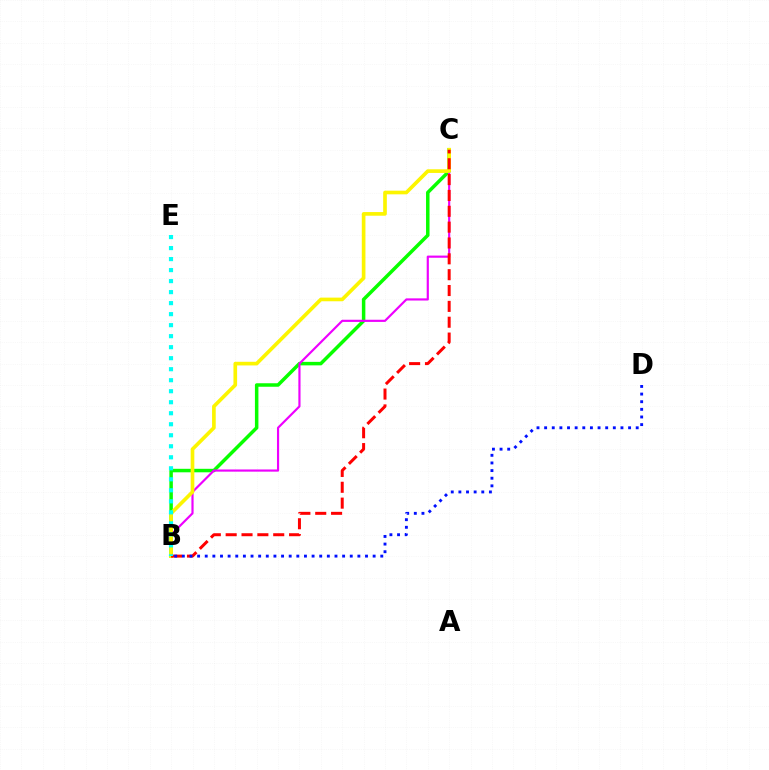{('B', 'C'): [{'color': '#08ff00', 'line_style': 'solid', 'thickness': 2.52}, {'color': '#ee00ff', 'line_style': 'solid', 'thickness': 1.56}, {'color': '#fcf500', 'line_style': 'solid', 'thickness': 2.63}, {'color': '#ff0000', 'line_style': 'dashed', 'thickness': 2.15}], ('B', 'E'): [{'color': '#00fff6', 'line_style': 'dotted', 'thickness': 2.99}], ('B', 'D'): [{'color': '#0010ff', 'line_style': 'dotted', 'thickness': 2.07}]}